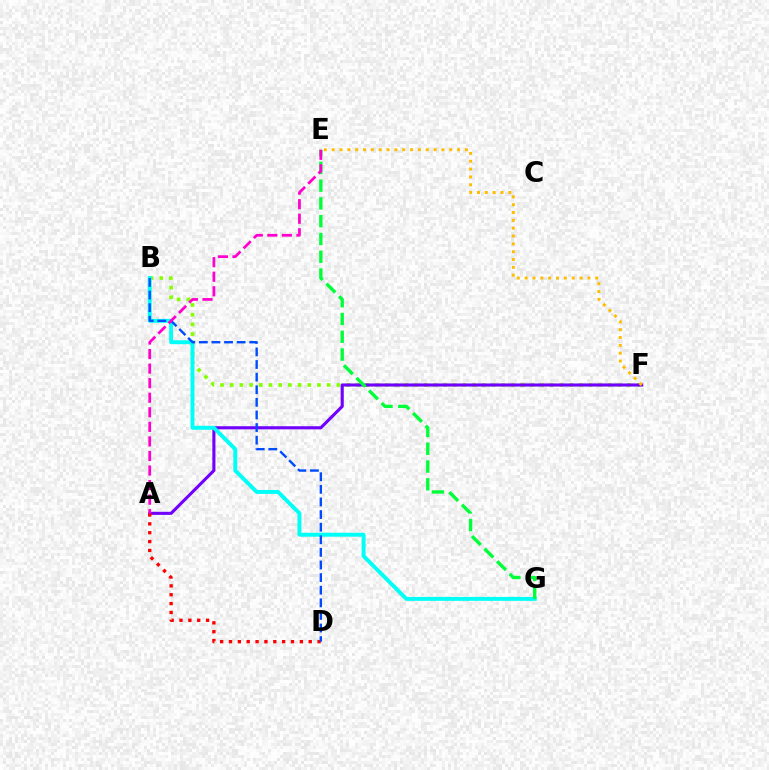{('B', 'F'): [{'color': '#84ff00', 'line_style': 'dotted', 'thickness': 2.63}], ('A', 'F'): [{'color': '#7200ff', 'line_style': 'solid', 'thickness': 2.24}], ('B', 'G'): [{'color': '#00fff6', 'line_style': 'solid', 'thickness': 2.83}], ('E', 'F'): [{'color': '#ffbd00', 'line_style': 'dotted', 'thickness': 2.13}], ('A', 'D'): [{'color': '#ff0000', 'line_style': 'dotted', 'thickness': 2.41}], ('E', 'G'): [{'color': '#00ff39', 'line_style': 'dashed', 'thickness': 2.41}], ('B', 'D'): [{'color': '#004bff', 'line_style': 'dashed', 'thickness': 1.71}], ('A', 'E'): [{'color': '#ff00cf', 'line_style': 'dashed', 'thickness': 1.98}]}